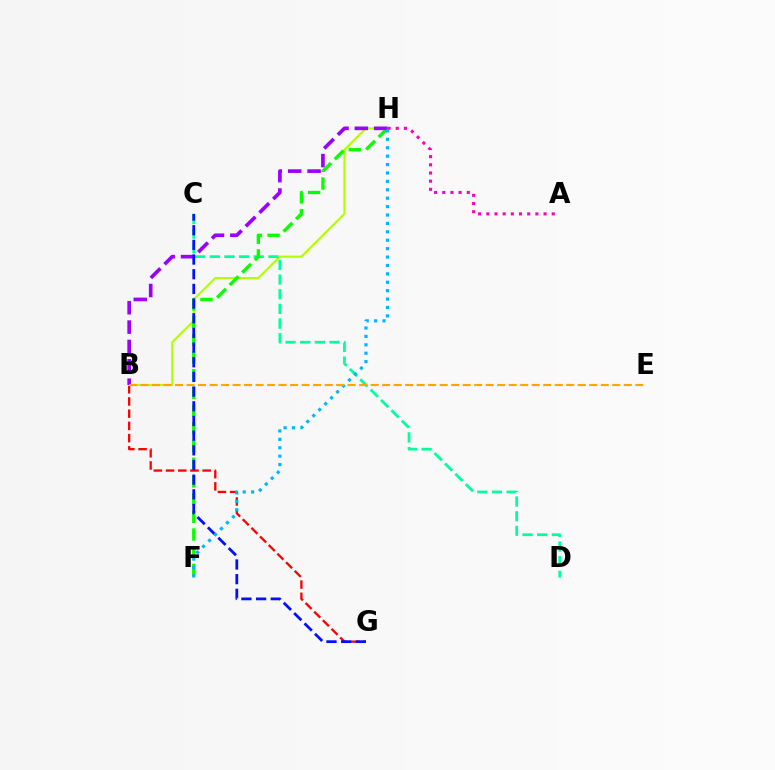{('B', 'G'): [{'color': '#ff0000', 'line_style': 'dashed', 'thickness': 1.66}], ('B', 'H'): [{'color': '#b3ff00', 'line_style': 'solid', 'thickness': 1.55}, {'color': '#9b00ff', 'line_style': 'dashed', 'thickness': 2.63}], ('C', 'D'): [{'color': '#00ff9d', 'line_style': 'dashed', 'thickness': 1.99}], ('F', 'H'): [{'color': '#08ff00', 'line_style': 'dashed', 'thickness': 2.4}, {'color': '#00b5ff', 'line_style': 'dotted', 'thickness': 2.28}], ('C', 'G'): [{'color': '#0010ff', 'line_style': 'dashed', 'thickness': 1.99}], ('A', 'H'): [{'color': '#ff00bd', 'line_style': 'dotted', 'thickness': 2.22}], ('B', 'E'): [{'color': '#ffa500', 'line_style': 'dashed', 'thickness': 1.56}]}